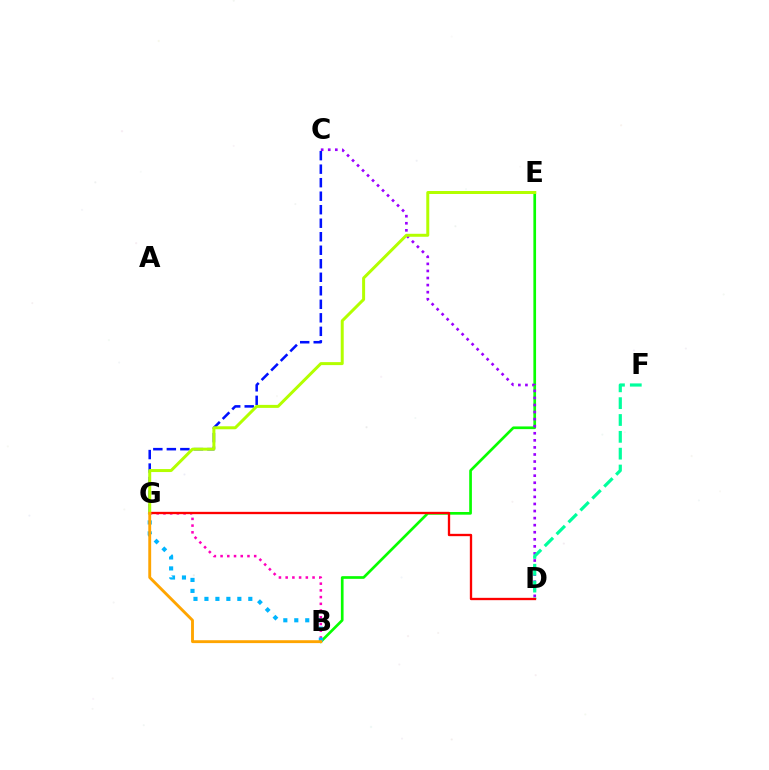{('B', 'E'): [{'color': '#08ff00', 'line_style': 'solid', 'thickness': 1.94}], ('C', 'D'): [{'color': '#9b00ff', 'line_style': 'dotted', 'thickness': 1.92}], ('C', 'G'): [{'color': '#0010ff', 'line_style': 'dashed', 'thickness': 1.84}], ('D', 'F'): [{'color': '#00ff9d', 'line_style': 'dashed', 'thickness': 2.29}], ('B', 'G'): [{'color': '#ff00bd', 'line_style': 'dotted', 'thickness': 1.83}, {'color': '#00b5ff', 'line_style': 'dotted', 'thickness': 2.98}, {'color': '#ffa500', 'line_style': 'solid', 'thickness': 2.07}], ('D', 'G'): [{'color': '#ff0000', 'line_style': 'solid', 'thickness': 1.67}], ('E', 'G'): [{'color': '#b3ff00', 'line_style': 'solid', 'thickness': 2.15}]}